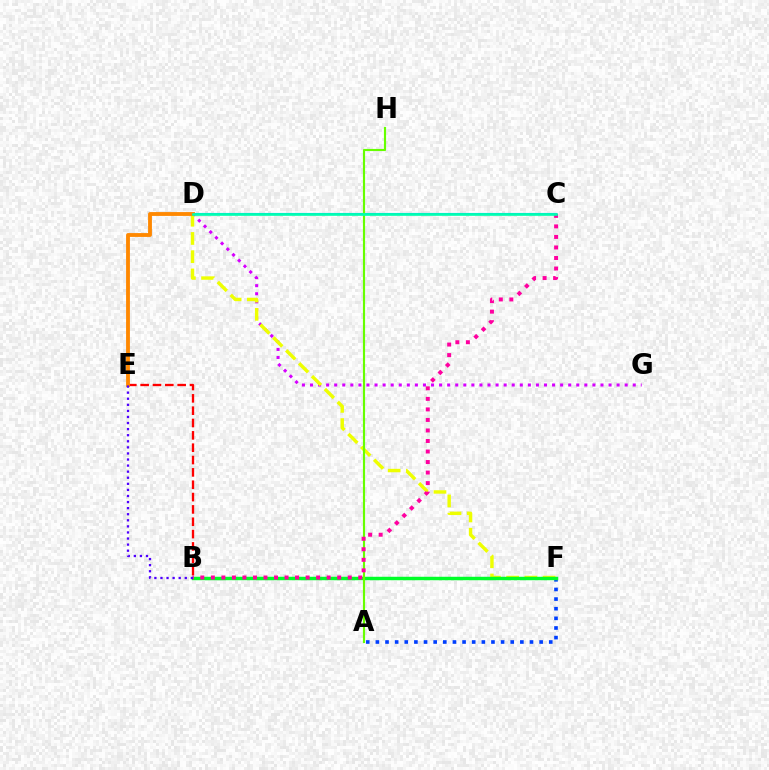{('B', 'E'): [{'color': '#ff0000', 'line_style': 'dashed', 'thickness': 1.68}, {'color': '#4f00ff', 'line_style': 'dotted', 'thickness': 1.65}], ('D', 'G'): [{'color': '#d600ff', 'line_style': 'dotted', 'thickness': 2.19}], ('D', 'F'): [{'color': '#eeff00', 'line_style': 'dashed', 'thickness': 2.47}], ('A', 'F'): [{'color': '#003fff', 'line_style': 'dotted', 'thickness': 2.62}], ('C', 'D'): [{'color': '#00c7ff', 'line_style': 'solid', 'thickness': 1.53}, {'color': '#00ffaf', 'line_style': 'solid', 'thickness': 1.88}], ('B', 'F'): [{'color': '#00ff27', 'line_style': 'solid', 'thickness': 2.49}], ('A', 'H'): [{'color': '#66ff00', 'line_style': 'solid', 'thickness': 1.55}], ('B', 'C'): [{'color': '#ff00a0', 'line_style': 'dotted', 'thickness': 2.86}], ('D', 'E'): [{'color': '#ff8800', 'line_style': 'solid', 'thickness': 2.76}]}